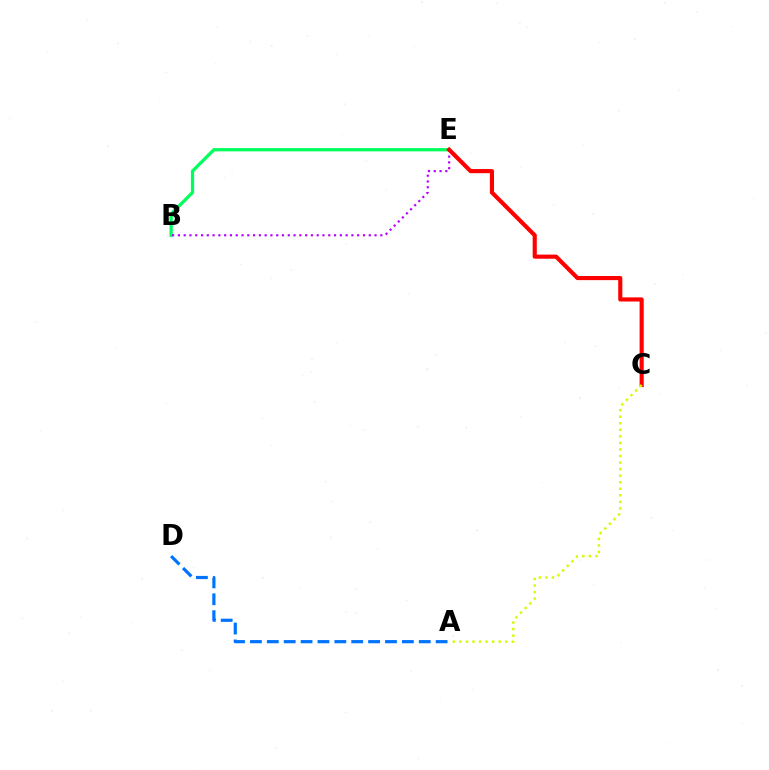{('B', 'E'): [{'color': '#00ff5c', 'line_style': 'solid', 'thickness': 2.34}, {'color': '#b900ff', 'line_style': 'dotted', 'thickness': 1.57}], ('C', 'E'): [{'color': '#ff0000', 'line_style': 'solid', 'thickness': 2.97}], ('A', 'D'): [{'color': '#0074ff', 'line_style': 'dashed', 'thickness': 2.29}], ('A', 'C'): [{'color': '#d1ff00', 'line_style': 'dotted', 'thickness': 1.78}]}